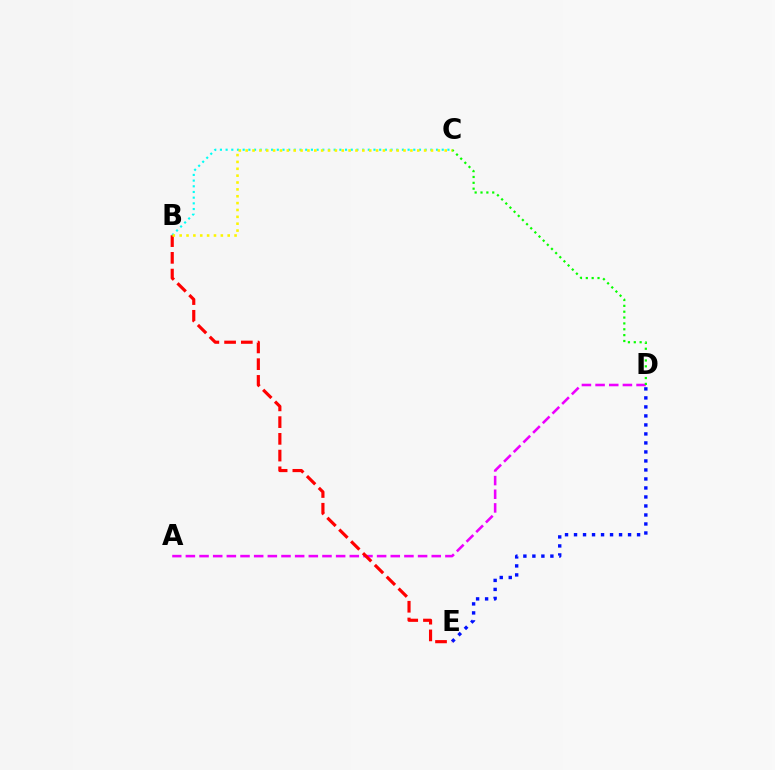{('A', 'D'): [{'color': '#ee00ff', 'line_style': 'dashed', 'thickness': 1.86}], ('B', 'C'): [{'color': '#00fff6', 'line_style': 'dotted', 'thickness': 1.55}, {'color': '#fcf500', 'line_style': 'dotted', 'thickness': 1.86}], ('C', 'D'): [{'color': '#08ff00', 'line_style': 'dotted', 'thickness': 1.59}], ('D', 'E'): [{'color': '#0010ff', 'line_style': 'dotted', 'thickness': 2.45}], ('B', 'E'): [{'color': '#ff0000', 'line_style': 'dashed', 'thickness': 2.27}]}